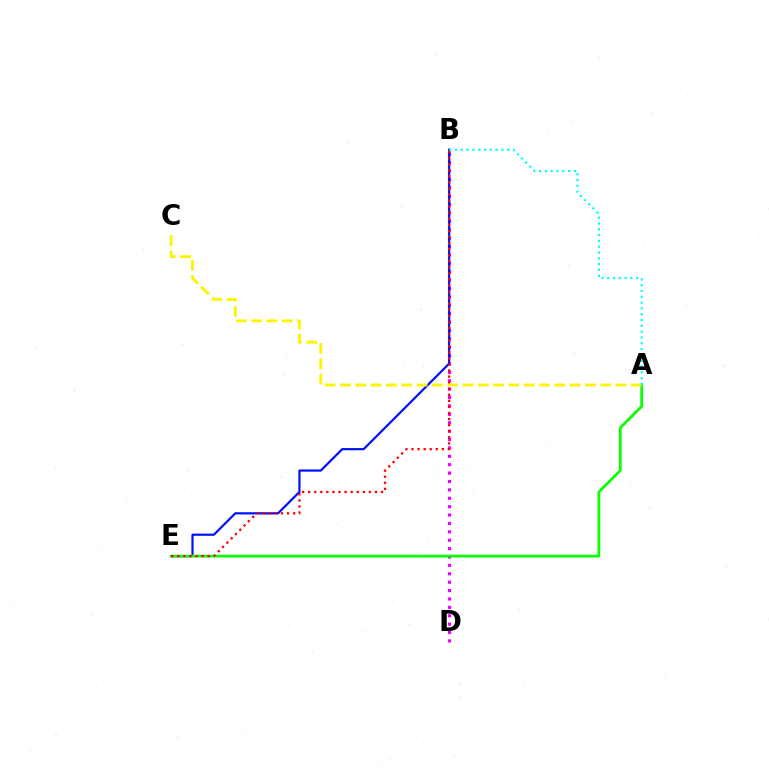{('B', 'D'): [{'color': '#ee00ff', 'line_style': 'dotted', 'thickness': 2.28}], ('B', 'E'): [{'color': '#0010ff', 'line_style': 'solid', 'thickness': 1.59}, {'color': '#ff0000', 'line_style': 'dotted', 'thickness': 1.65}], ('A', 'E'): [{'color': '#08ff00', 'line_style': 'solid', 'thickness': 1.96}], ('A', 'C'): [{'color': '#fcf500', 'line_style': 'dashed', 'thickness': 2.08}], ('A', 'B'): [{'color': '#00fff6', 'line_style': 'dotted', 'thickness': 1.58}]}